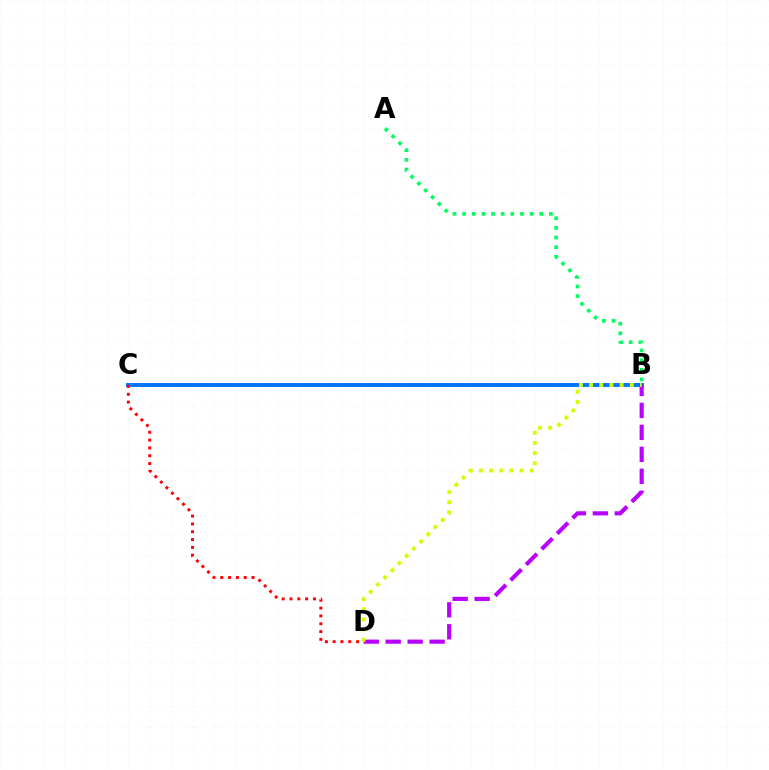{('A', 'B'): [{'color': '#00ff5c', 'line_style': 'dotted', 'thickness': 2.62}], ('B', 'C'): [{'color': '#0074ff', 'line_style': 'solid', 'thickness': 2.82}], ('B', 'D'): [{'color': '#b900ff', 'line_style': 'dashed', 'thickness': 2.98}, {'color': '#d1ff00', 'line_style': 'dotted', 'thickness': 2.76}], ('C', 'D'): [{'color': '#ff0000', 'line_style': 'dotted', 'thickness': 2.12}]}